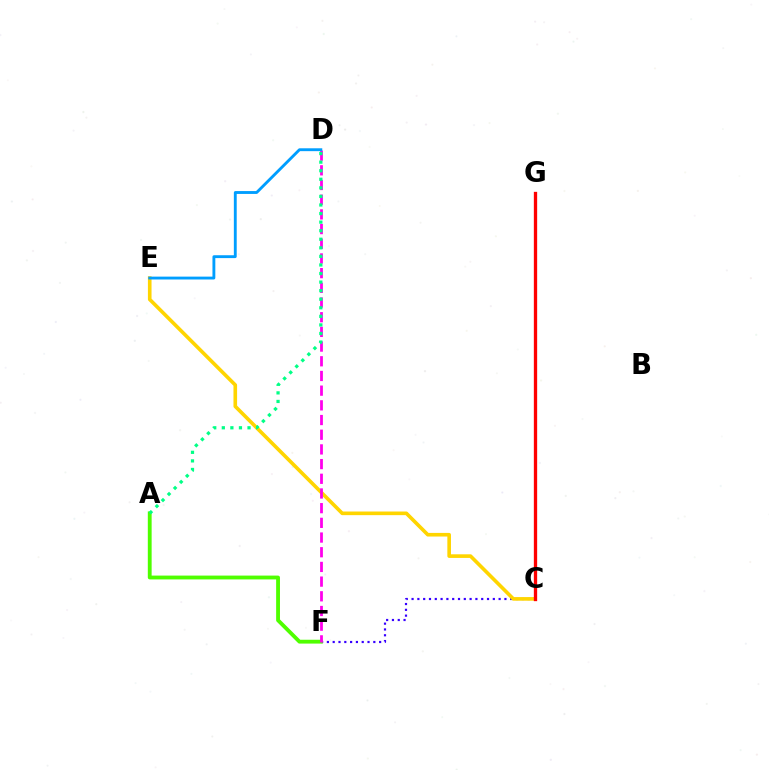{('C', 'F'): [{'color': '#3700ff', 'line_style': 'dotted', 'thickness': 1.58}], ('A', 'F'): [{'color': '#4fff00', 'line_style': 'solid', 'thickness': 2.76}], ('C', 'E'): [{'color': '#ffd500', 'line_style': 'solid', 'thickness': 2.61}], ('C', 'G'): [{'color': '#ff0000', 'line_style': 'solid', 'thickness': 2.38}], ('D', 'F'): [{'color': '#ff00ed', 'line_style': 'dashed', 'thickness': 2.0}], ('A', 'D'): [{'color': '#00ff86', 'line_style': 'dotted', 'thickness': 2.33}], ('D', 'E'): [{'color': '#009eff', 'line_style': 'solid', 'thickness': 2.06}]}